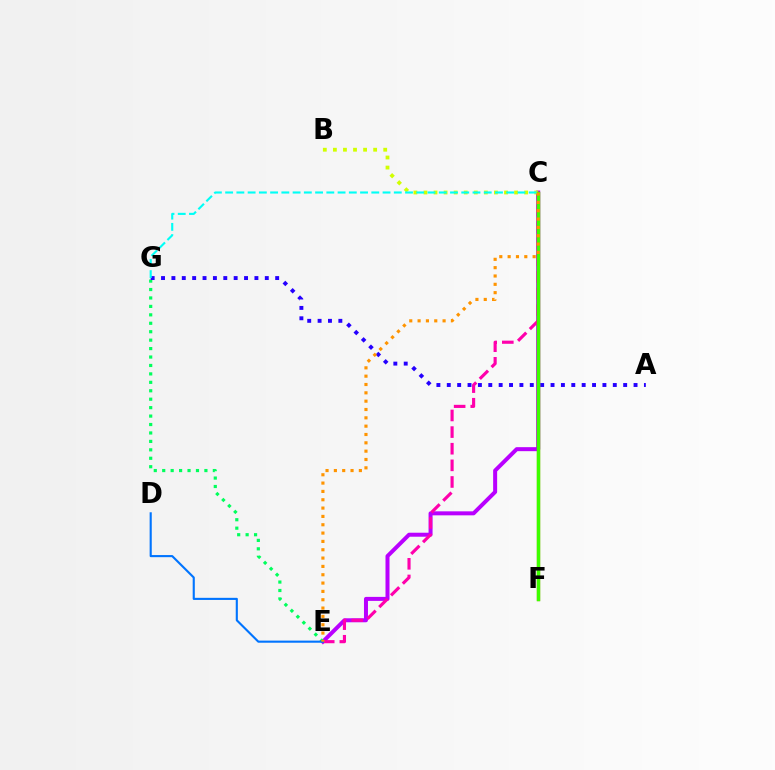{('C', 'E'): [{'color': '#b900ff', 'line_style': 'solid', 'thickness': 2.88}, {'color': '#ff00ac', 'line_style': 'dashed', 'thickness': 2.26}, {'color': '#ff9400', 'line_style': 'dotted', 'thickness': 2.26}], ('E', 'G'): [{'color': '#00ff5c', 'line_style': 'dotted', 'thickness': 2.29}], ('A', 'G'): [{'color': '#2500ff', 'line_style': 'dotted', 'thickness': 2.82}], ('B', 'C'): [{'color': '#d1ff00', 'line_style': 'dotted', 'thickness': 2.73}], ('C', 'F'): [{'color': '#ff0000', 'line_style': 'solid', 'thickness': 2.29}, {'color': '#3dff00', 'line_style': 'solid', 'thickness': 2.49}], ('C', 'G'): [{'color': '#00fff6', 'line_style': 'dashed', 'thickness': 1.53}], ('D', 'E'): [{'color': '#0074ff', 'line_style': 'solid', 'thickness': 1.52}]}